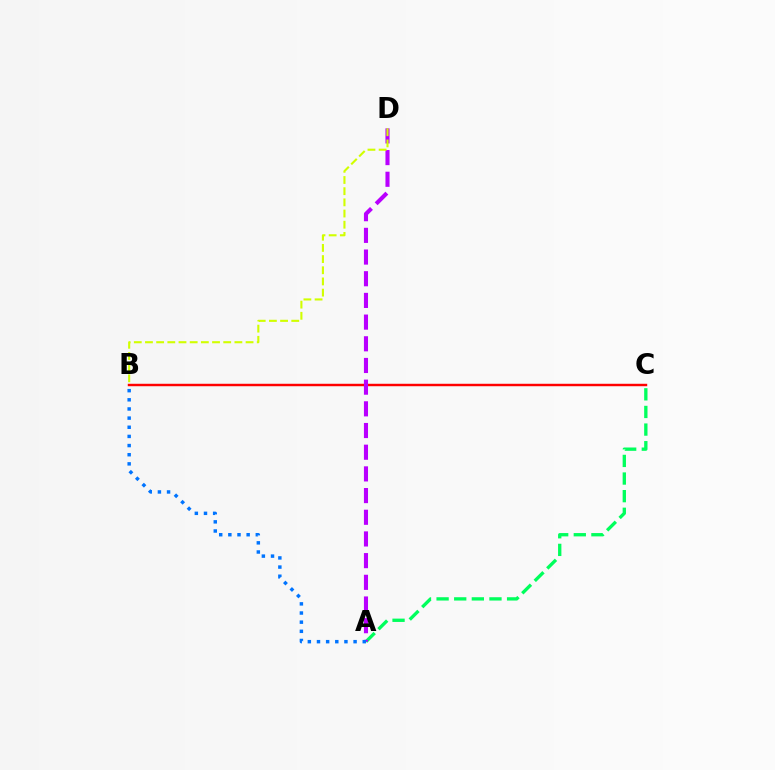{('B', 'C'): [{'color': '#ff0000', 'line_style': 'solid', 'thickness': 1.76}], ('A', 'C'): [{'color': '#00ff5c', 'line_style': 'dashed', 'thickness': 2.39}], ('A', 'D'): [{'color': '#b900ff', 'line_style': 'dashed', 'thickness': 2.95}], ('A', 'B'): [{'color': '#0074ff', 'line_style': 'dotted', 'thickness': 2.49}], ('B', 'D'): [{'color': '#d1ff00', 'line_style': 'dashed', 'thickness': 1.52}]}